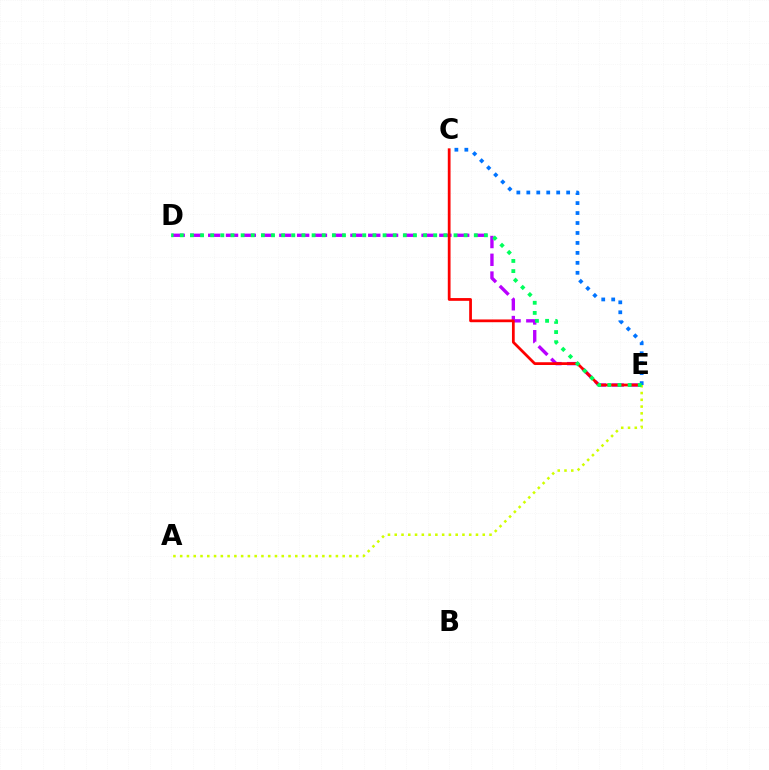{('D', 'E'): [{'color': '#b900ff', 'line_style': 'dashed', 'thickness': 2.42}, {'color': '#00ff5c', 'line_style': 'dotted', 'thickness': 2.75}], ('C', 'E'): [{'color': '#ff0000', 'line_style': 'solid', 'thickness': 1.98}, {'color': '#0074ff', 'line_style': 'dotted', 'thickness': 2.71}], ('A', 'E'): [{'color': '#d1ff00', 'line_style': 'dotted', 'thickness': 1.84}]}